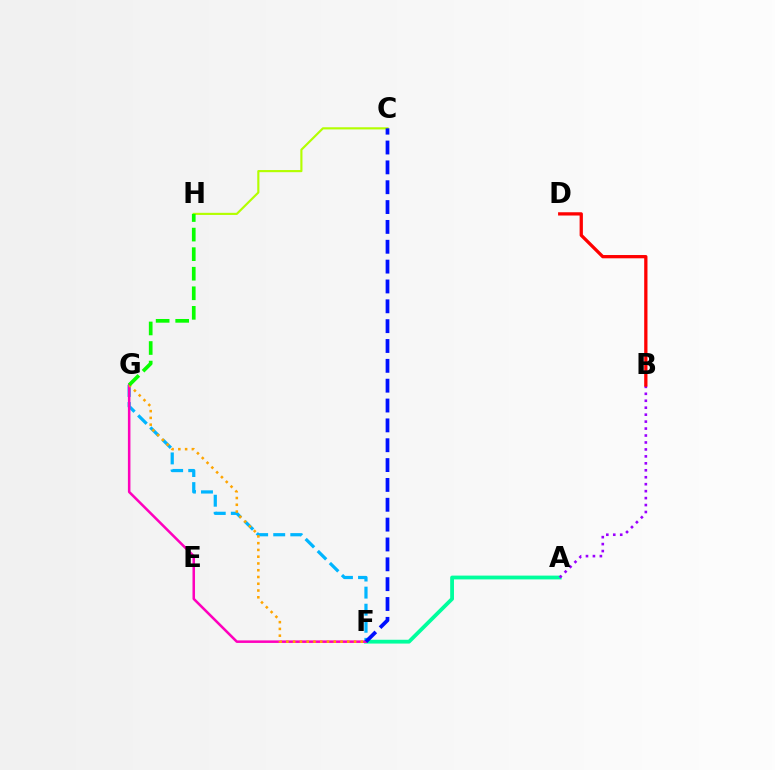{('F', 'G'): [{'color': '#00b5ff', 'line_style': 'dashed', 'thickness': 2.32}, {'color': '#ff00bd', 'line_style': 'solid', 'thickness': 1.82}, {'color': '#ffa500', 'line_style': 'dotted', 'thickness': 1.84}], ('A', 'F'): [{'color': '#00ff9d', 'line_style': 'solid', 'thickness': 2.74}], ('A', 'B'): [{'color': '#9b00ff', 'line_style': 'dotted', 'thickness': 1.89}], ('B', 'D'): [{'color': '#ff0000', 'line_style': 'solid', 'thickness': 2.36}], ('C', 'H'): [{'color': '#b3ff00', 'line_style': 'solid', 'thickness': 1.55}], ('G', 'H'): [{'color': '#08ff00', 'line_style': 'dashed', 'thickness': 2.66}], ('C', 'F'): [{'color': '#0010ff', 'line_style': 'dashed', 'thickness': 2.7}]}